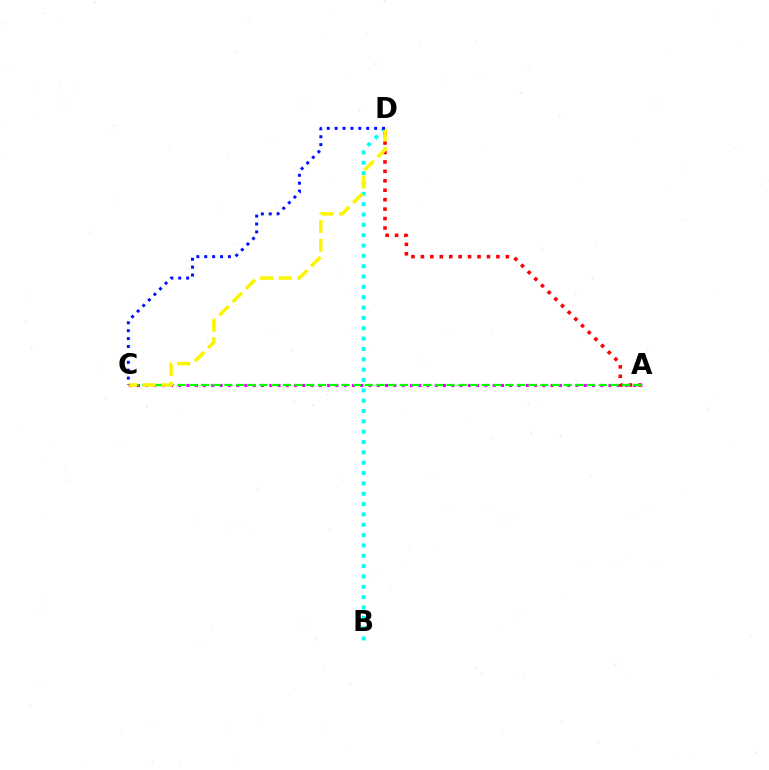{('B', 'D'): [{'color': '#00fff6', 'line_style': 'dotted', 'thickness': 2.81}], ('A', 'D'): [{'color': '#ff0000', 'line_style': 'dotted', 'thickness': 2.56}], ('A', 'C'): [{'color': '#ee00ff', 'line_style': 'dotted', 'thickness': 2.25}, {'color': '#08ff00', 'line_style': 'dashed', 'thickness': 1.59}], ('C', 'D'): [{'color': '#fcf500', 'line_style': 'dashed', 'thickness': 2.54}, {'color': '#0010ff', 'line_style': 'dotted', 'thickness': 2.15}]}